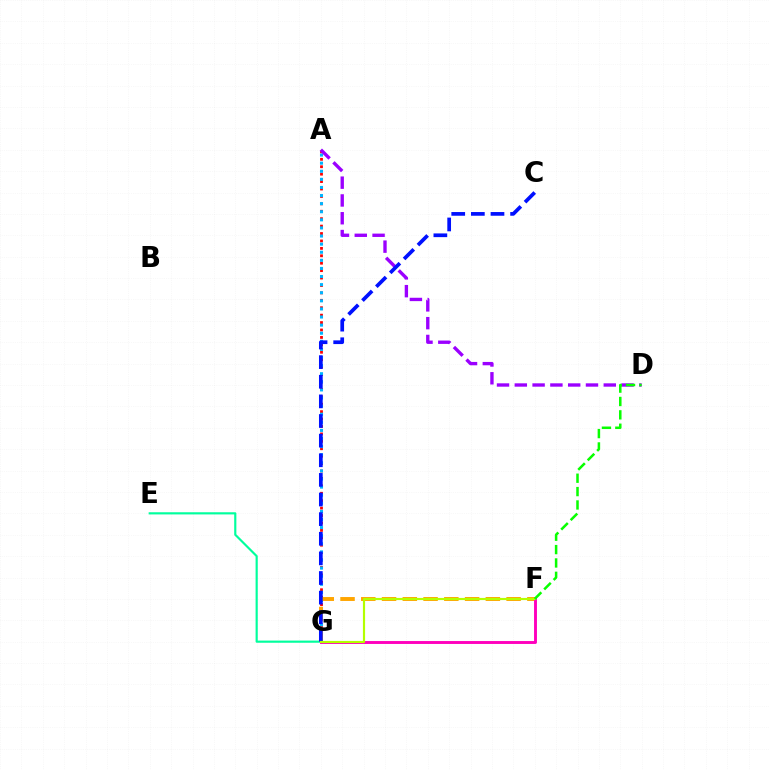{('E', 'G'): [{'color': '#00ff9d', 'line_style': 'solid', 'thickness': 1.56}], ('A', 'G'): [{'color': '#ff0000', 'line_style': 'dotted', 'thickness': 2.02}, {'color': '#00b5ff', 'line_style': 'dotted', 'thickness': 2.2}], ('A', 'D'): [{'color': '#9b00ff', 'line_style': 'dashed', 'thickness': 2.42}], ('F', 'G'): [{'color': '#ffa500', 'line_style': 'dashed', 'thickness': 2.82}, {'color': '#ff00bd', 'line_style': 'solid', 'thickness': 2.1}, {'color': '#b3ff00', 'line_style': 'solid', 'thickness': 1.56}], ('C', 'G'): [{'color': '#0010ff', 'line_style': 'dashed', 'thickness': 2.67}], ('D', 'F'): [{'color': '#08ff00', 'line_style': 'dashed', 'thickness': 1.82}]}